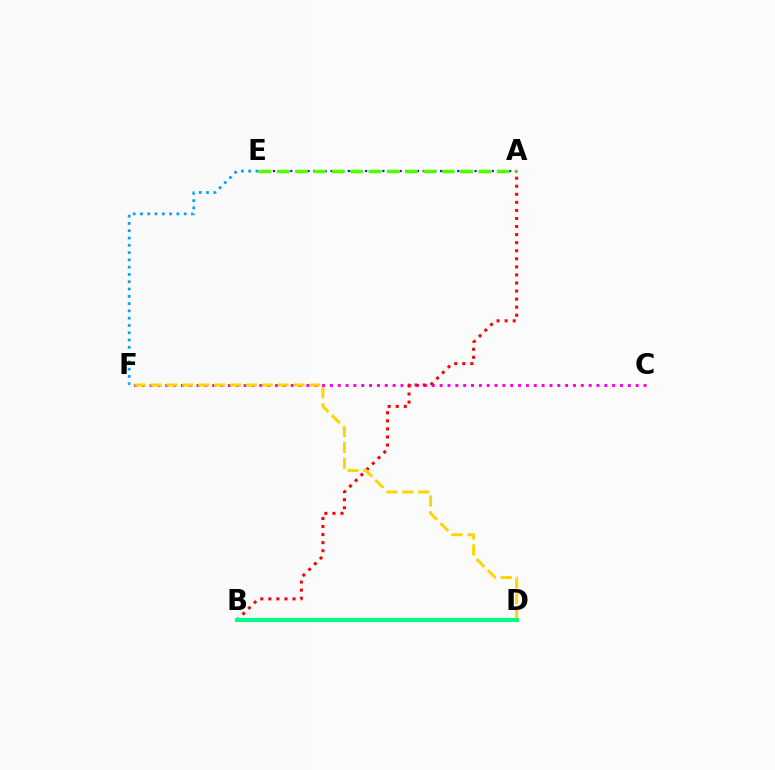{('C', 'F'): [{'color': '#ff00ed', 'line_style': 'dotted', 'thickness': 2.13}], ('A', 'E'): [{'color': '#3700ff', 'line_style': 'dotted', 'thickness': 1.57}, {'color': '#4fff00', 'line_style': 'dashed', 'thickness': 2.49}], ('E', 'F'): [{'color': '#009eff', 'line_style': 'dotted', 'thickness': 1.98}], ('A', 'B'): [{'color': '#ff0000', 'line_style': 'dotted', 'thickness': 2.19}], ('D', 'F'): [{'color': '#ffd500', 'line_style': 'dashed', 'thickness': 2.16}], ('B', 'D'): [{'color': '#00ff86', 'line_style': 'solid', 'thickness': 2.94}]}